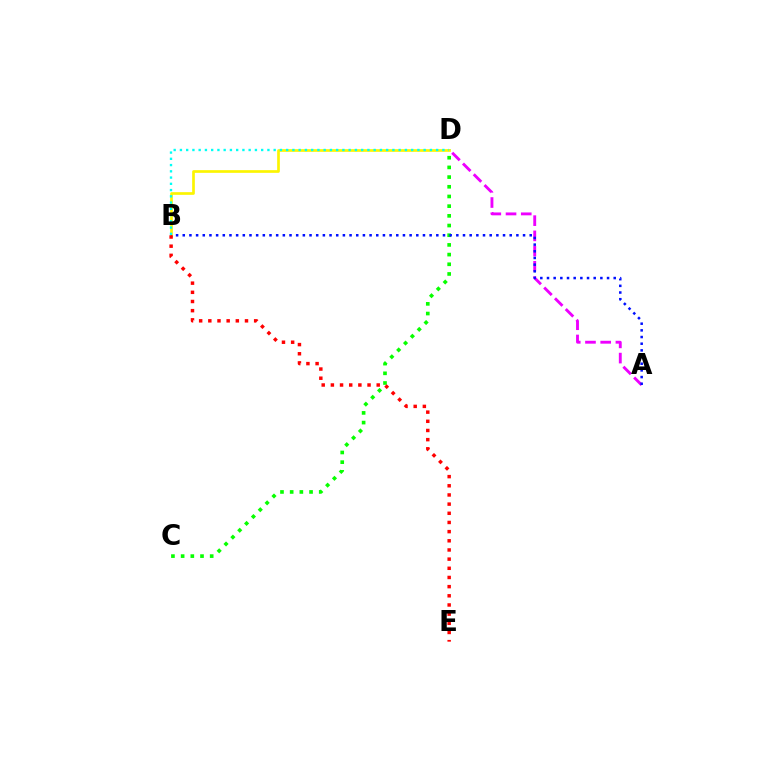{('B', 'D'): [{'color': '#fcf500', 'line_style': 'solid', 'thickness': 1.93}, {'color': '#00fff6', 'line_style': 'dotted', 'thickness': 1.7}], ('A', 'D'): [{'color': '#ee00ff', 'line_style': 'dashed', 'thickness': 2.07}], ('C', 'D'): [{'color': '#08ff00', 'line_style': 'dotted', 'thickness': 2.63}], ('A', 'B'): [{'color': '#0010ff', 'line_style': 'dotted', 'thickness': 1.81}], ('B', 'E'): [{'color': '#ff0000', 'line_style': 'dotted', 'thickness': 2.49}]}